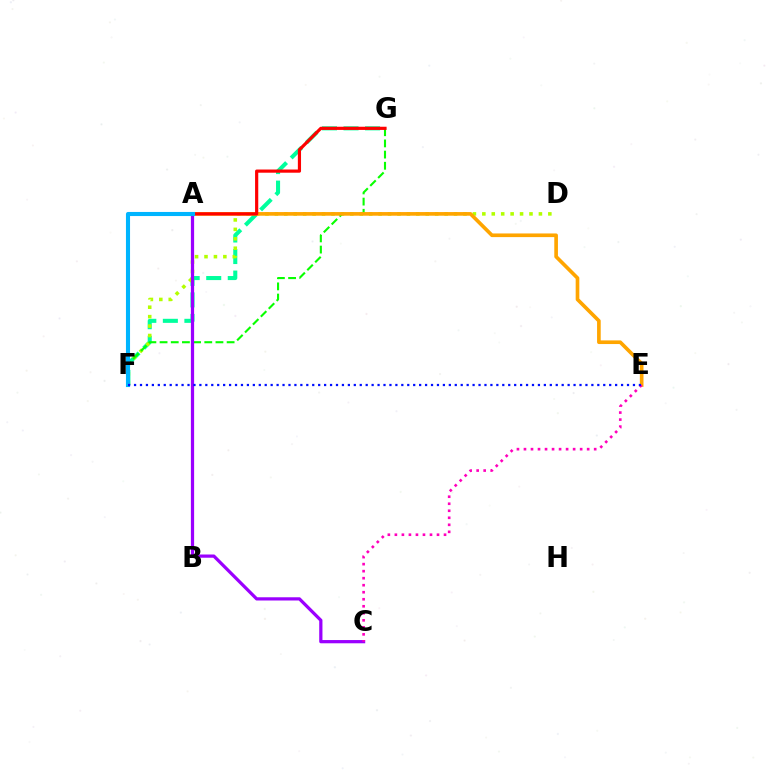{('F', 'G'): [{'color': '#00ff9d', 'line_style': 'dashed', 'thickness': 2.93}, {'color': '#08ff00', 'line_style': 'dashed', 'thickness': 1.52}], ('D', 'F'): [{'color': '#b3ff00', 'line_style': 'dotted', 'thickness': 2.56}], ('A', 'E'): [{'color': '#ffa500', 'line_style': 'solid', 'thickness': 2.63}], ('A', 'C'): [{'color': '#9b00ff', 'line_style': 'solid', 'thickness': 2.33}], ('A', 'G'): [{'color': '#ff0000', 'line_style': 'solid', 'thickness': 2.29}], ('C', 'E'): [{'color': '#ff00bd', 'line_style': 'dotted', 'thickness': 1.91}], ('A', 'F'): [{'color': '#00b5ff', 'line_style': 'solid', 'thickness': 2.95}], ('E', 'F'): [{'color': '#0010ff', 'line_style': 'dotted', 'thickness': 1.61}]}